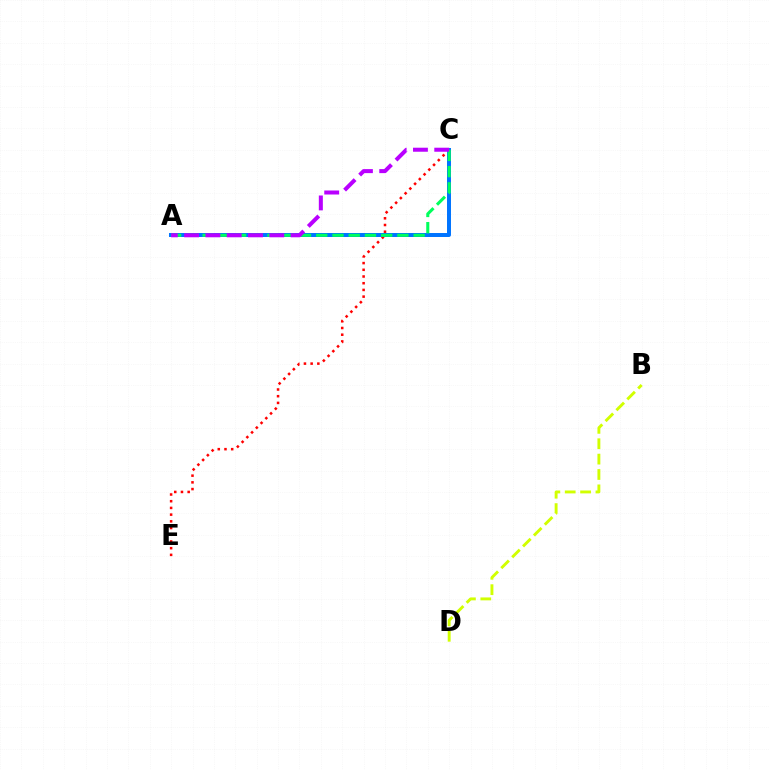{('C', 'E'): [{'color': '#ff0000', 'line_style': 'dotted', 'thickness': 1.82}], ('A', 'C'): [{'color': '#0074ff', 'line_style': 'solid', 'thickness': 2.86}, {'color': '#00ff5c', 'line_style': 'dashed', 'thickness': 2.21}, {'color': '#b900ff', 'line_style': 'dashed', 'thickness': 2.89}], ('B', 'D'): [{'color': '#d1ff00', 'line_style': 'dashed', 'thickness': 2.09}]}